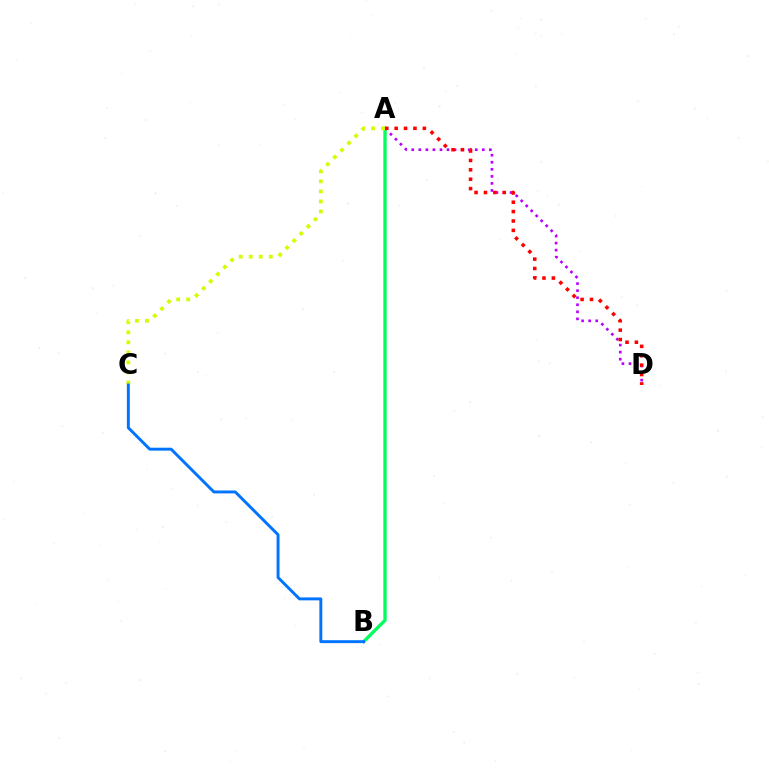{('A', 'D'): [{'color': '#b900ff', 'line_style': 'dotted', 'thickness': 1.92}, {'color': '#ff0000', 'line_style': 'dotted', 'thickness': 2.55}], ('A', 'B'): [{'color': '#00ff5c', 'line_style': 'solid', 'thickness': 2.39}], ('A', 'C'): [{'color': '#d1ff00', 'line_style': 'dotted', 'thickness': 2.72}], ('B', 'C'): [{'color': '#0074ff', 'line_style': 'solid', 'thickness': 2.11}]}